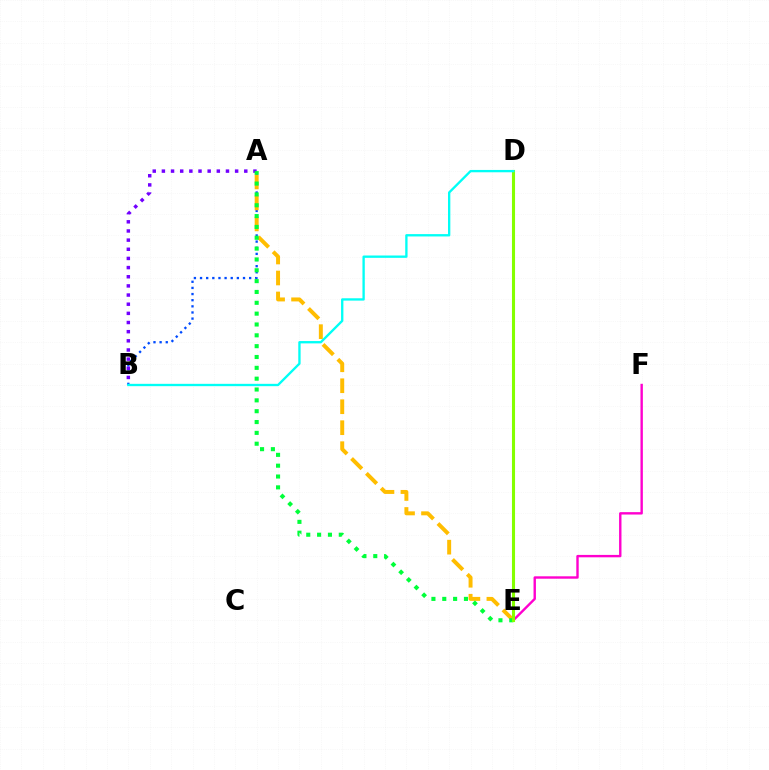{('A', 'B'): [{'color': '#004bff', 'line_style': 'dotted', 'thickness': 1.67}, {'color': '#7200ff', 'line_style': 'dotted', 'thickness': 2.49}], ('E', 'F'): [{'color': '#ff00cf', 'line_style': 'solid', 'thickness': 1.73}], ('A', 'E'): [{'color': '#ffbd00', 'line_style': 'dashed', 'thickness': 2.85}, {'color': '#00ff39', 'line_style': 'dotted', 'thickness': 2.95}], ('D', 'E'): [{'color': '#ff0000', 'line_style': 'dashed', 'thickness': 2.06}, {'color': '#84ff00', 'line_style': 'solid', 'thickness': 2.22}], ('B', 'D'): [{'color': '#00fff6', 'line_style': 'solid', 'thickness': 1.68}]}